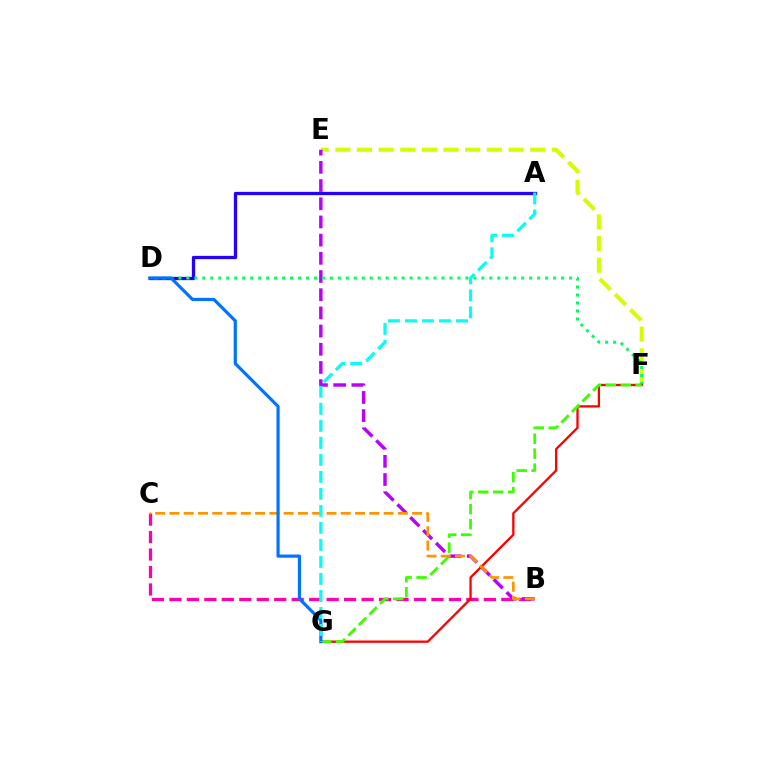{('A', 'D'): [{'color': '#2500ff', 'line_style': 'solid', 'thickness': 2.37}], ('B', 'C'): [{'color': '#ff00ac', 'line_style': 'dashed', 'thickness': 2.37}, {'color': '#ff9400', 'line_style': 'dashed', 'thickness': 1.94}], ('E', 'F'): [{'color': '#d1ff00', 'line_style': 'dashed', 'thickness': 2.94}], ('B', 'E'): [{'color': '#b900ff', 'line_style': 'dashed', 'thickness': 2.47}], ('D', 'F'): [{'color': '#00ff5c', 'line_style': 'dotted', 'thickness': 2.17}], ('F', 'G'): [{'color': '#ff0000', 'line_style': 'solid', 'thickness': 1.66}, {'color': '#3dff00', 'line_style': 'dashed', 'thickness': 2.03}], ('D', 'G'): [{'color': '#0074ff', 'line_style': 'solid', 'thickness': 2.29}], ('A', 'G'): [{'color': '#00fff6', 'line_style': 'dashed', 'thickness': 2.31}]}